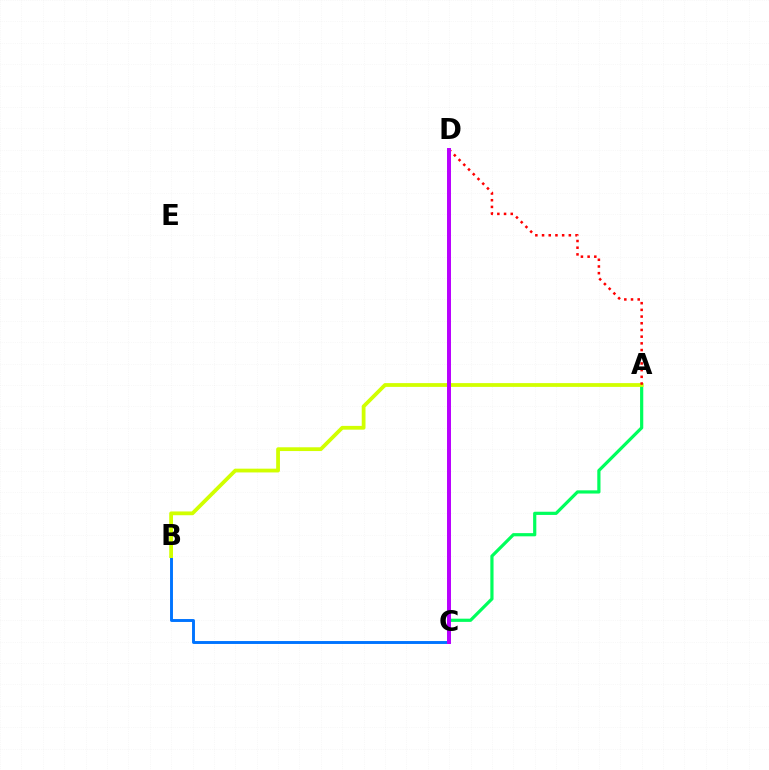{('A', 'C'): [{'color': '#00ff5c', 'line_style': 'solid', 'thickness': 2.3}], ('B', 'C'): [{'color': '#0074ff', 'line_style': 'solid', 'thickness': 2.1}], ('A', 'B'): [{'color': '#d1ff00', 'line_style': 'solid', 'thickness': 2.72}], ('A', 'D'): [{'color': '#ff0000', 'line_style': 'dotted', 'thickness': 1.82}], ('C', 'D'): [{'color': '#b900ff', 'line_style': 'solid', 'thickness': 2.86}]}